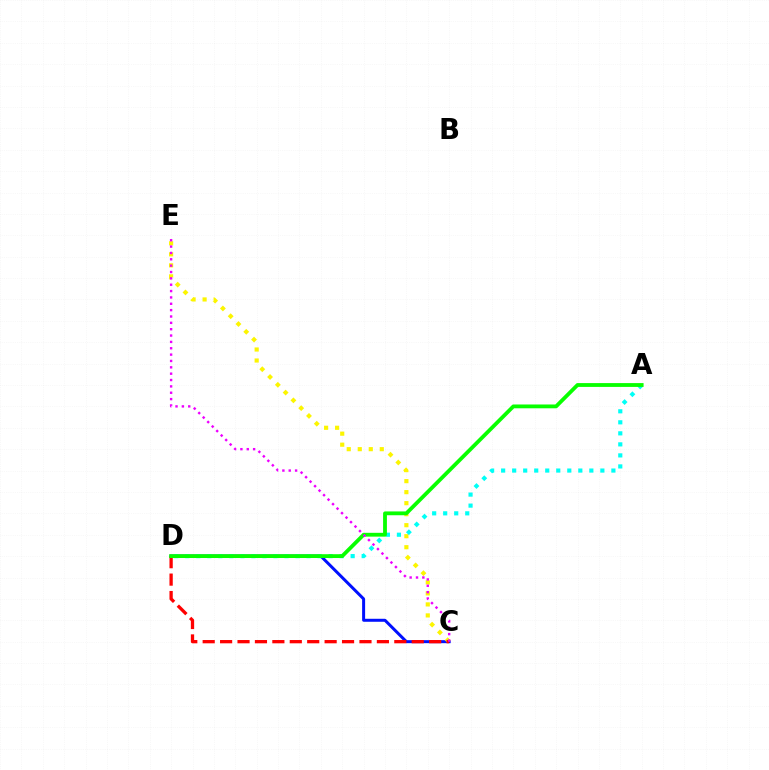{('C', 'D'): [{'color': '#0010ff', 'line_style': 'solid', 'thickness': 2.16}, {'color': '#ff0000', 'line_style': 'dashed', 'thickness': 2.37}], ('C', 'E'): [{'color': '#fcf500', 'line_style': 'dotted', 'thickness': 2.99}, {'color': '#ee00ff', 'line_style': 'dotted', 'thickness': 1.73}], ('A', 'D'): [{'color': '#00fff6', 'line_style': 'dotted', 'thickness': 3.0}, {'color': '#08ff00', 'line_style': 'solid', 'thickness': 2.74}]}